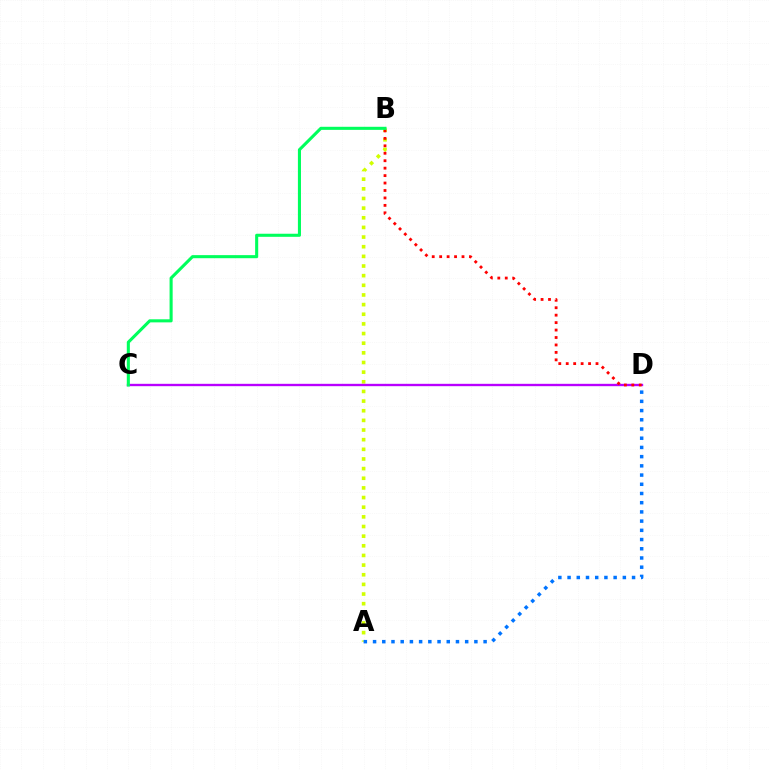{('A', 'B'): [{'color': '#d1ff00', 'line_style': 'dotted', 'thickness': 2.62}], ('C', 'D'): [{'color': '#b900ff', 'line_style': 'solid', 'thickness': 1.7}], ('A', 'D'): [{'color': '#0074ff', 'line_style': 'dotted', 'thickness': 2.5}], ('B', 'D'): [{'color': '#ff0000', 'line_style': 'dotted', 'thickness': 2.02}], ('B', 'C'): [{'color': '#00ff5c', 'line_style': 'solid', 'thickness': 2.22}]}